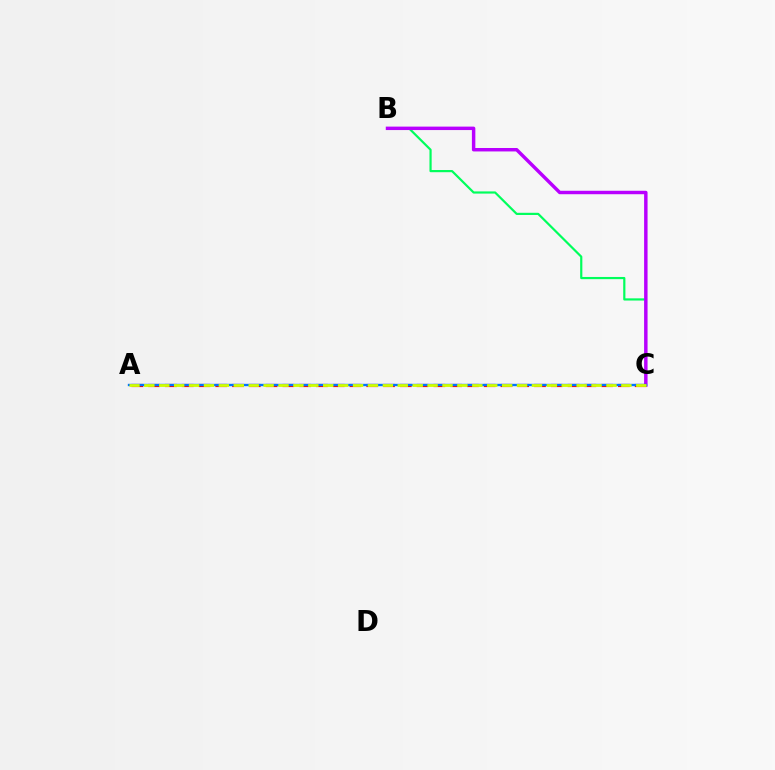{('B', 'C'): [{'color': '#00ff5c', 'line_style': 'solid', 'thickness': 1.58}, {'color': '#b900ff', 'line_style': 'solid', 'thickness': 2.48}], ('A', 'C'): [{'color': '#ff0000', 'line_style': 'dashed', 'thickness': 2.28}, {'color': '#0074ff', 'line_style': 'solid', 'thickness': 1.71}, {'color': '#d1ff00', 'line_style': 'dashed', 'thickness': 2.03}]}